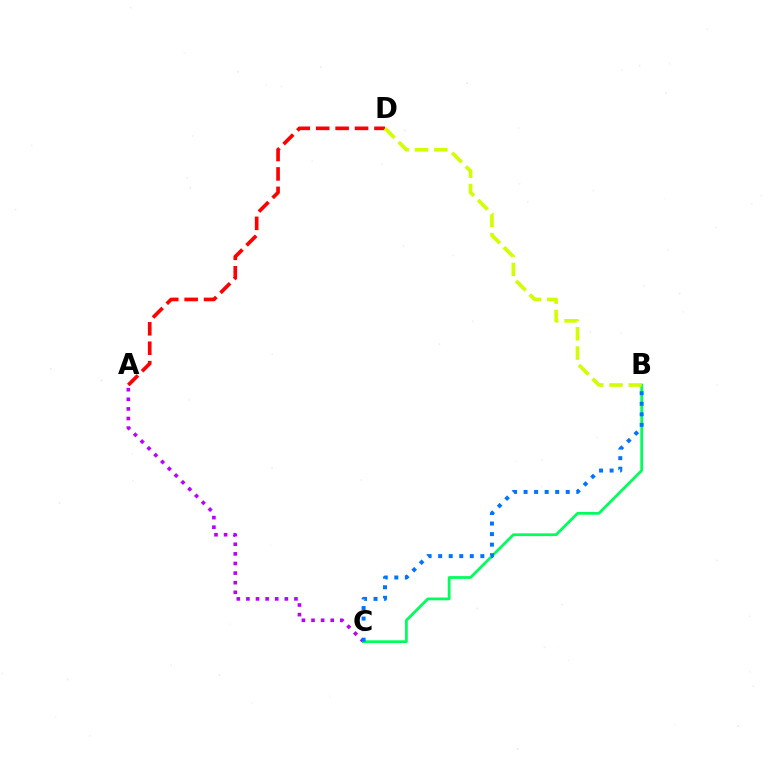{('A', 'C'): [{'color': '#b900ff', 'line_style': 'dotted', 'thickness': 2.61}], ('B', 'C'): [{'color': '#00ff5c', 'line_style': 'solid', 'thickness': 1.98}, {'color': '#0074ff', 'line_style': 'dotted', 'thickness': 2.86}], ('A', 'D'): [{'color': '#ff0000', 'line_style': 'dashed', 'thickness': 2.64}], ('B', 'D'): [{'color': '#d1ff00', 'line_style': 'dashed', 'thickness': 2.63}]}